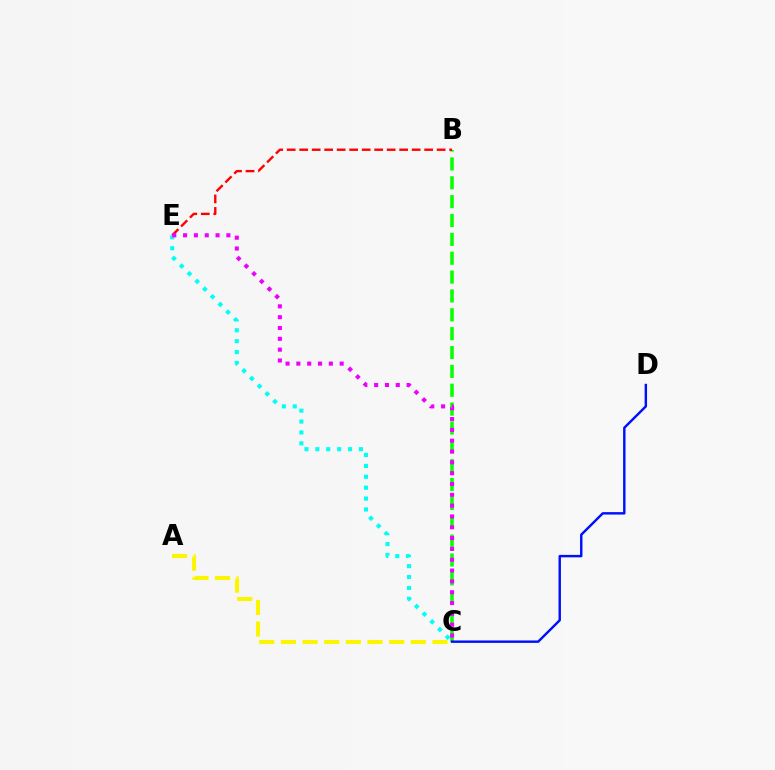{('B', 'C'): [{'color': '#08ff00', 'line_style': 'dashed', 'thickness': 2.56}], ('A', 'C'): [{'color': '#fcf500', 'line_style': 'dashed', 'thickness': 2.94}], ('B', 'E'): [{'color': '#ff0000', 'line_style': 'dashed', 'thickness': 1.7}], ('C', 'E'): [{'color': '#00fff6', 'line_style': 'dotted', 'thickness': 2.96}, {'color': '#ee00ff', 'line_style': 'dotted', 'thickness': 2.94}], ('C', 'D'): [{'color': '#0010ff', 'line_style': 'solid', 'thickness': 1.75}]}